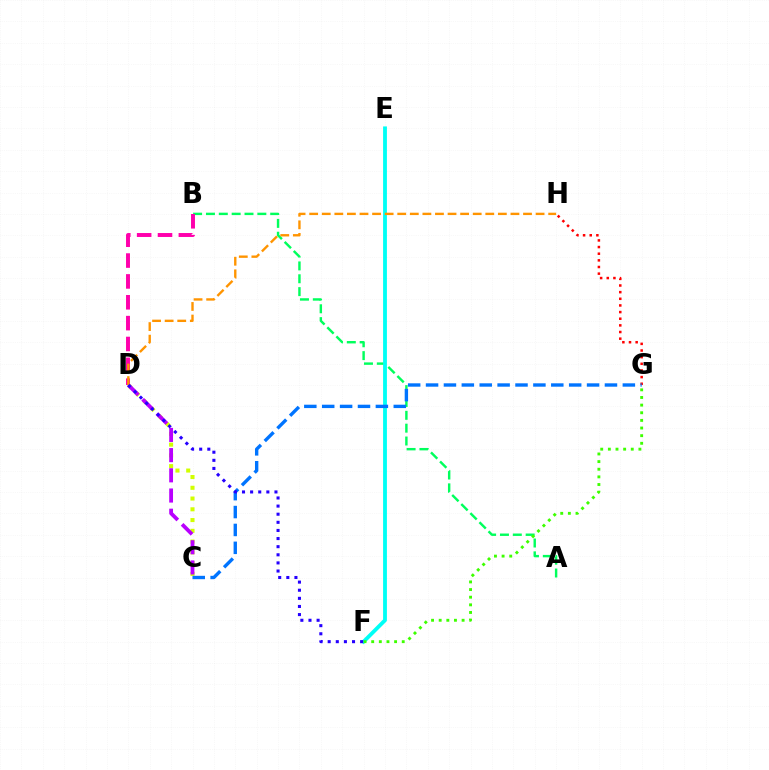{('C', 'D'): [{'color': '#d1ff00', 'line_style': 'dotted', 'thickness': 2.92}, {'color': '#b900ff', 'line_style': 'dashed', 'thickness': 2.74}], ('A', 'B'): [{'color': '#00ff5c', 'line_style': 'dashed', 'thickness': 1.75}], ('E', 'F'): [{'color': '#00fff6', 'line_style': 'solid', 'thickness': 2.75}], ('B', 'D'): [{'color': '#ff00ac', 'line_style': 'dashed', 'thickness': 2.83}], ('F', 'G'): [{'color': '#3dff00', 'line_style': 'dotted', 'thickness': 2.07}], ('D', 'H'): [{'color': '#ff9400', 'line_style': 'dashed', 'thickness': 1.71}], ('G', 'H'): [{'color': '#ff0000', 'line_style': 'dotted', 'thickness': 1.81}], ('C', 'G'): [{'color': '#0074ff', 'line_style': 'dashed', 'thickness': 2.43}], ('D', 'F'): [{'color': '#2500ff', 'line_style': 'dotted', 'thickness': 2.21}]}